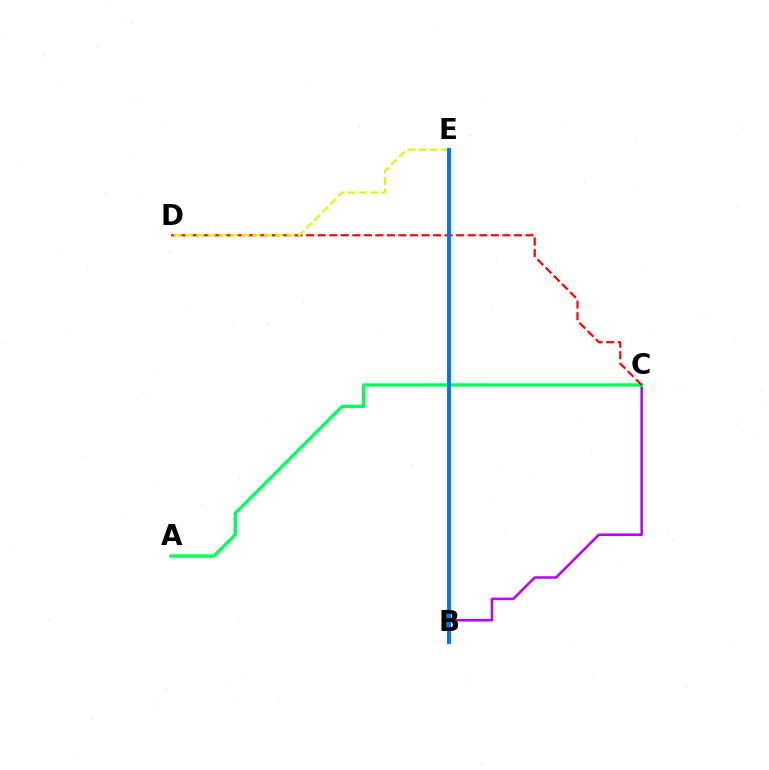{('B', 'C'): [{'color': '#b900ff', 'line_style': 'solid', 'thickness': 1.82}], ('A', 'C'): [{'color': '#00ff5c', 'line_style': 'solid', 'thickness': 2.43}], ('C', 'D'): [{'color': '#ff0000', 'line_style': 'dashed', 'thickness': 1.57}], ('D', 'E'): [{'color': '#d1ff00', 'line_style': 'dashed', 'thickness': 1.53}], ('B', 'E'): [{'color': '#0074ff', 'line_style': 'solid', 'thickness': 2.82}]}